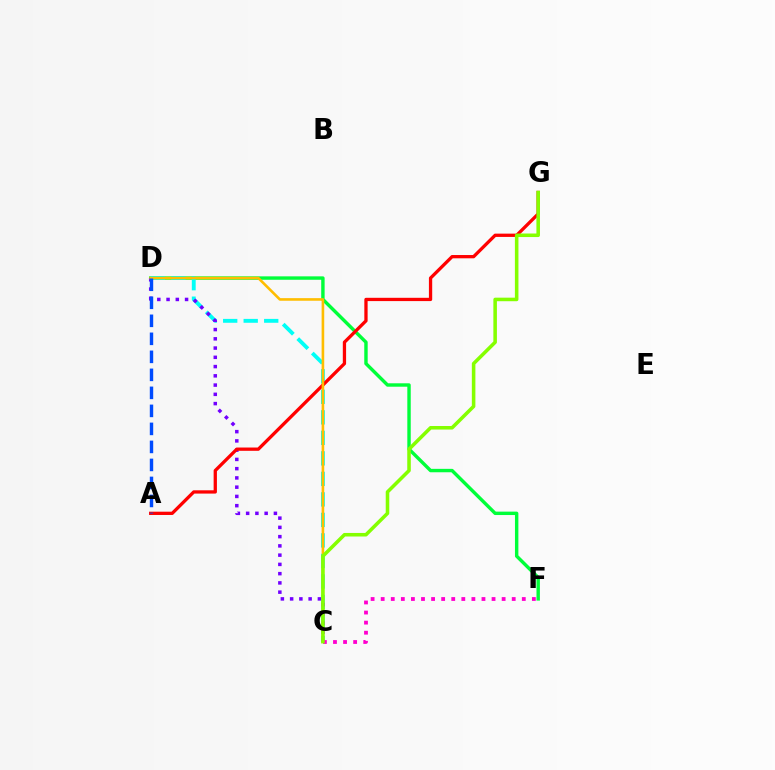{('D', 'F'): [{'color': '#00ff39', 'line_style': 'solid', 'thickness': 2.46}], ('C', 'D'): [{'color': '#00fff6', 'line_style': 'dashed', 'thickness': 2.79}, {'color': '#7200ff', 'line_style': 'dotted', 'thickness': 2.51}, {'color': '#ffbd00', 'line_style': 'solid', 'thickness': 1.88}], ('A', 'G'): [{'color': '#ff0000', 'line_style': 'solid', 'thickness': 2.37}], ('C', 'F'): [{'color': '#ff00cf', 'line_style': 'dotted', 'thickness': 2.74}], ('C', 'G'): [{'color': '#84ff00', 'line_style': 'solid', 'thickness': 2.56}], ('A', 'D'): [{'color': '#004bff', 'line_style': 'dashed', 'thickness': 2.45}]}